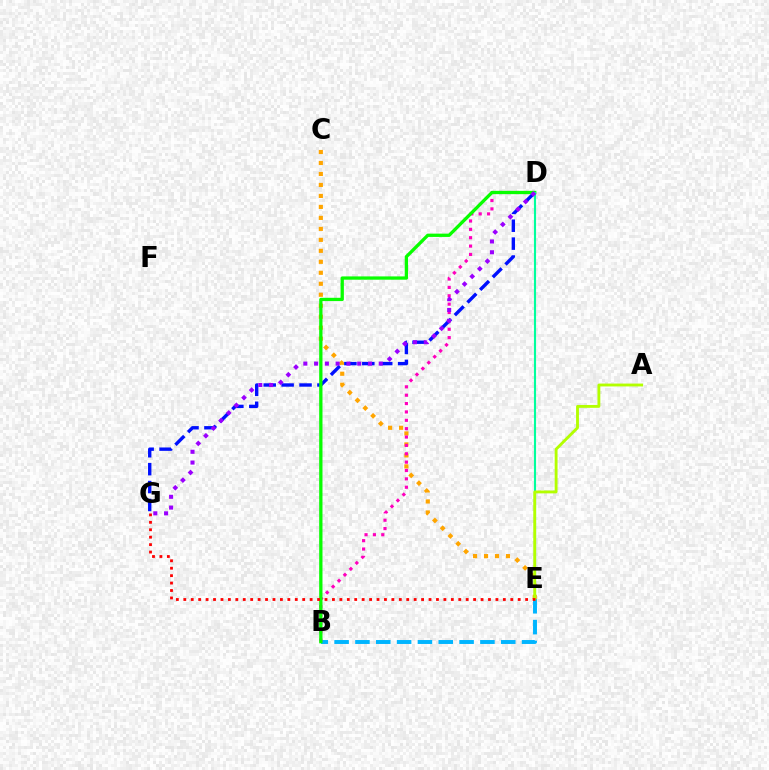{('B', 'E'): [{'color': '#00b5ff', 'line_style': 'dashed', 'thickness': 2.83}], ('C', 'E'): [{'color': '#ffa500', 'line_style': 'dotted', 'thickness': 2.98}], ('D', 'G'): [{'color': '#0010ff', 'line_style': 'dashed', 'thickness': 2.43}, {'color': '#9b00ff', 'line_style': 'dotted', 'thickness': 2.93}], ('B', 'D'): [{'color': '#ff00bd', 'line_style': 'dotted', 'thickness': 2.27}, {'color': '#08ff00', 'line_style': 'solid', 'thickness': 2.37}], ('D', 'E'): [{'color': '#00ff9d', 'line_style': 'solid', 'thickness': 1.53}], ('A', 'E'): [{'color': '#b3ff00', 'line_style': 'solid', 'thickness': 2.06}], ('E', 'G'): [{'color': '#ff0000', 'line_style': 'dotted', 'thickness': 2.02}]}